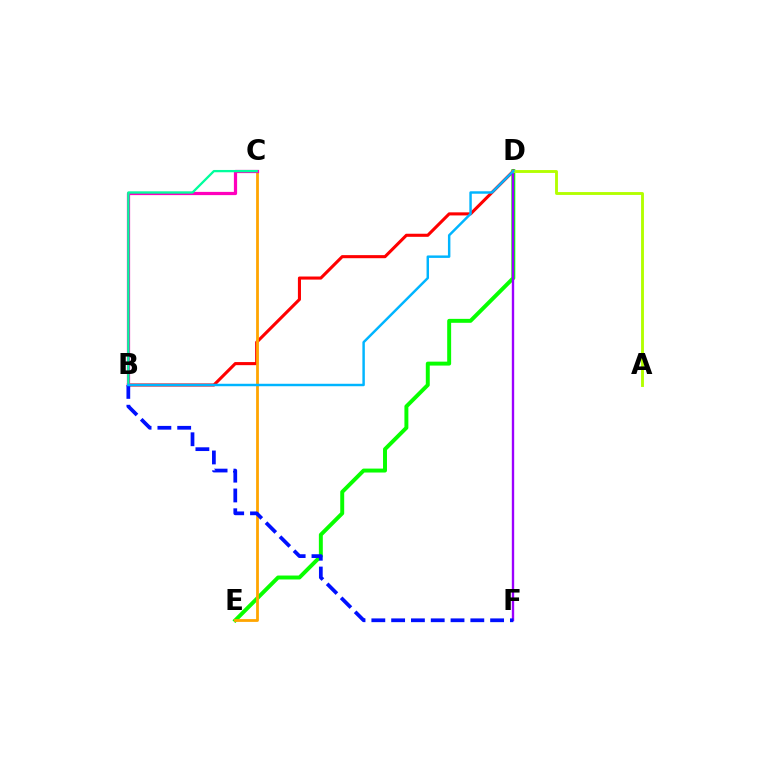{('D', 'E'): [{'color': '#08ff00', 'line_style': 'solid', 'thickness': 2.84}], ('B', 'D'): [{'color': '#ff0000', 'line_style': 'solid', 'thickness': 2.22}, {'color': '#00b5ff', 'line_style': 'solid', 'thickness': 1.77}], ('D', 'F'): [{'color': '#9b00ff', 'line_style': 'solid', 'thickness': 1.7}], ('A', 'D'): [{'color': '#b3ff00', 'line_style': 'solid', 'thickness': 2.07}], ('C', 'E'): [{'color': '#ffa500', 'line_style': 'solid', 'thickness': 2.01}], ('B', 'C'): [{'color': '#ff00bd', 'line_style': 'solid', 'thickness': 2.32}, {'color': '#00ff9d', 'line_style': 'solid', 'thickness': 1.65}], ('B', 'F'): [{'color': '#0010ff', 'line_style': 'dashed', 'thickness': 2.69}]}